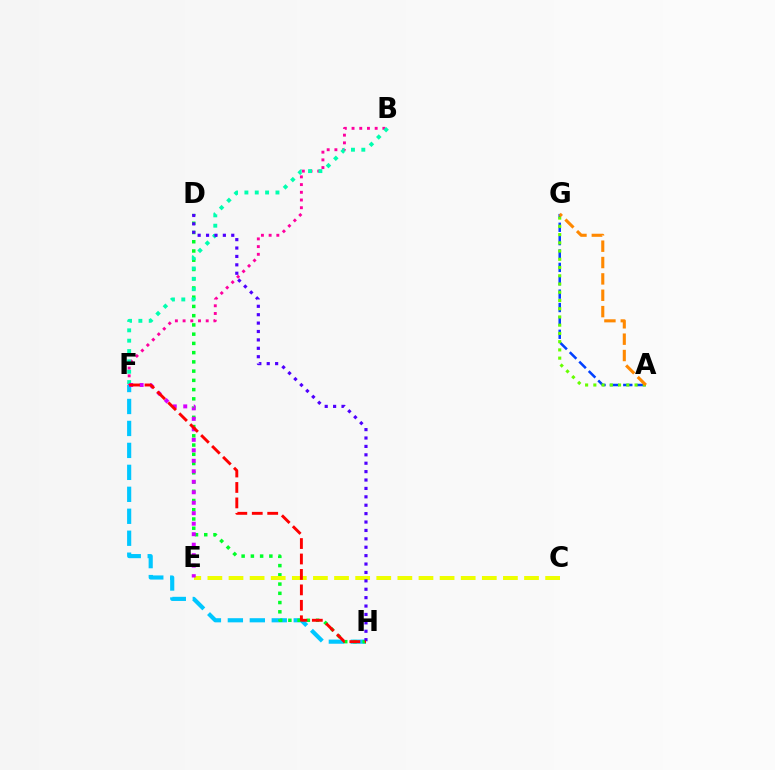{('A', 'G'): [{'color': '#003fff', 'line_style': 'dashed', 'thickness': 1.82}, {'color': '#66ff00', 'line_style': 'dotted', 'thickness': 2.24}, {'color': '#ff8800', 'line_style': 'dashed', 'thickness': 2.22}], ('F', 'H'): [{'color': '#00c7ff', 'line_style': 'dashed', 'thickness': 2.98}, {'color': '#ff0000', 'line_style': 'dashed', 'thickness': 2.1}], ('D', 'H'): [{'color': '#00ff27', 'line_style': 'dotted', 'thickness': 2.51}, {'color': '#4f00ff', 'line_style': 'dotted', 'thickness': 2.28}], ('C', 'E'): [{'color': '#eeff00', 'line_style': 'dashed', 'thickness': 2.87}], ('B', 'F'): [{'color': '#ff00a0', 'line_style': 'dotted', 'thickness': 2.09}, {'color': '#00ffaf', 'line_style': 'dotted', 'thickness': 2.81}], ('E', 'F'): [{'color': '#d600ff', 'line_style': 'dotted', 'thickness': 2.85}]}